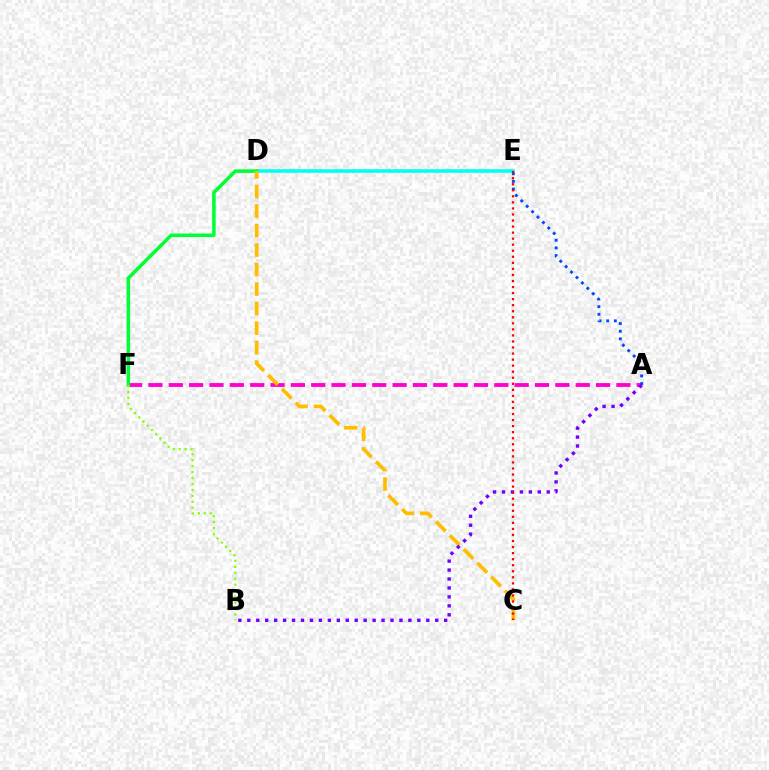{('D', 'E'): [{'color': '#00fff6', 'line_style': 'solid', 'thickness': 2.57}], ('A', 'F'): [{'color': '#ff00cf', 'line_style': 'dashed', 'thickness': 2.76}], ('A', 'E'): [{'color': '#004bff', 'line_style': 'dotted', 'thickness': 2.08}], ('D', 'F'): [{'color': '#00ff39', 'line_style': 'solid', 'thickness': 2.54}], ('C', 'D'): [{'color': '#ffbd00', 'line_style': 'dashed', 'thickness': 2.65}], ('B', 'F'): [{'color': '#84ff00', 'line_style': 'dotted', 'thickness': 1.62}], ('A', 'B'): [{'color': '#7200ff', 'line_style': 'dotted', 'thickness': 2.43}], ('C', 'E'): [{'color': '#ff0000', 'line_style': 'dotted', 'thickness': 1.64}]}